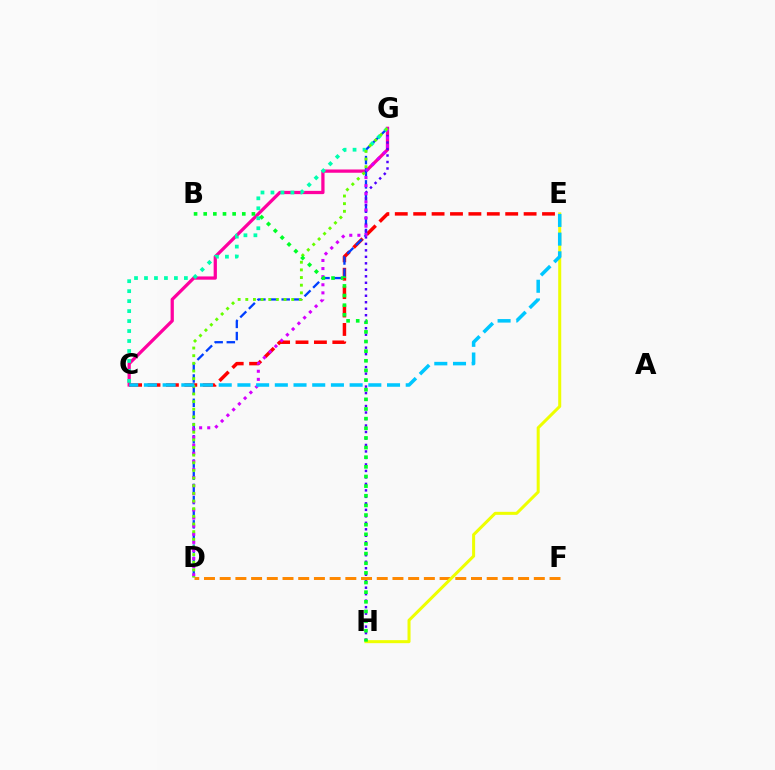{('C', 'G'): [{'color': '#ff00a0', 'line_style': 'solid', 'thickness': 2.35}, {'color': '#00ffaf', 'line_style': 'dotted', 'thickness': 2.71}], ('C', 'E'): [{'color': '#ff0000', 'line_style': 'dashed', 'thickness': 2.5}, {'color': '#00c7ff', 'line_style': 'dashed', 'thickness': 2.54}], ('D', 'G'): [{'color': '#003fff', 'line_style': 'dashed', 'thickness': 1.65}, {'color': '#d600ff', 'line_style': 'dotted', 'thickness': 2.2}, {'color': '#66ff00', 'line_style': 'dotted', 'thickness': 2.08}], ('G', 'H'): [{'color': '#4f00ff', 'line_style': 'dotted', 'thickness': 1.76}], ('D', 'F'): [{'color': '#ff8800', 'line_style': 'dashed', 'thickness': 2.13}], ('E', 'H'): [{'color': '#eeff00', 'line_style': 'solid', 'thickness': 2.18}], ('B', 'H'): [{'color': '#00ff27', 'line_style': 'dotted', 'thickness': 2.62}]}